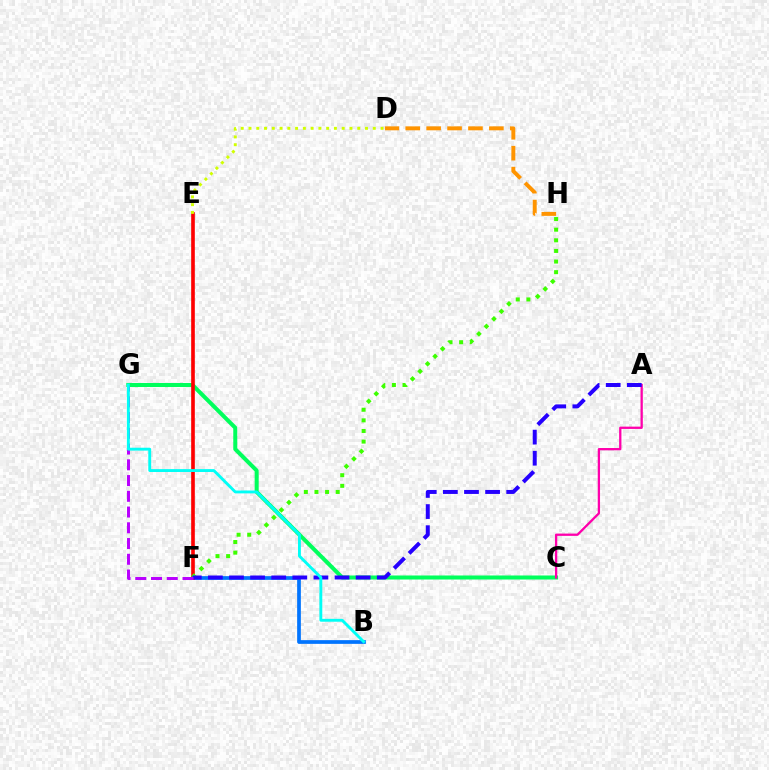{('C', 'G'): [{'color': '#00ff5c', 'line_style': 'solid', 'thickness': 2.9}], ('B', 'F'): [{'color': '#0074ff', 'line_style': 'solid', 'thickness': 2.68}], ('E', 'F'): [{'color': '#ff0000', 'line_style': 'solid', 'thickness': 2.62}], ('A', 'C'): [{'color': '#ff00ac', 'line_style': 'solid', 'thickness': 1.65}], ('D', 'E'): [{'color': '#d1ff00', 'line_style': 'dotted', 'thickness': 2.11}], ('F', 'H'): [{'color': '#3dff00', 'line_style': 'dotted', 'thickness': 2.89}], ('A', 'F'): [{'color': '#2500ff', 'line_style': 'dashed', 'thickness': 2.87}], ('D', 'H'): [{'color': '#ff9400', 'line_style': 'dashed', 'thickness': 2.84}], ('F', 'G'): [{'color': '#b900ff', 'line_style': 'dashed', 'thickness': 2.14}], ('B', 'G'): [{'color': '#00fff6', 'line_style': 'solid', 'thickness': 2.07}]}